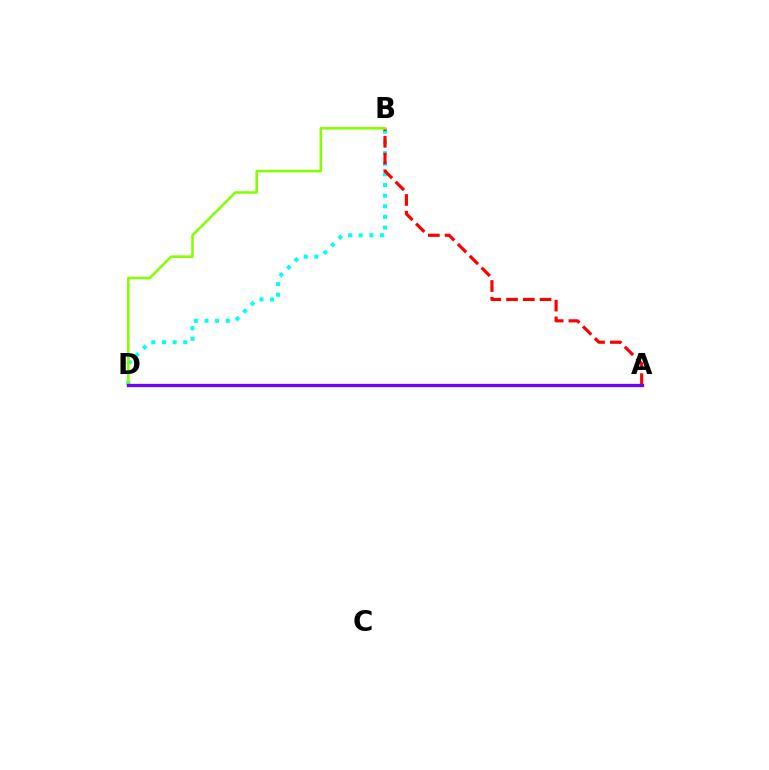{('B', 'D'): [{'color': '#00fff6', 'line_style': 'dotted', 'thickness': 2.89}, {'color': '#84ff00', 'line_style': 'solid', 'thickness': 1.86}], ('A', 'B'): [{'color': '#ff0000', 'line_style': 'dashed', 'thickness': 2.28}], ('A', 'D'): [{'color': '#7200ff', 'line_style': 'solid', 'thickness': 2.37}]}